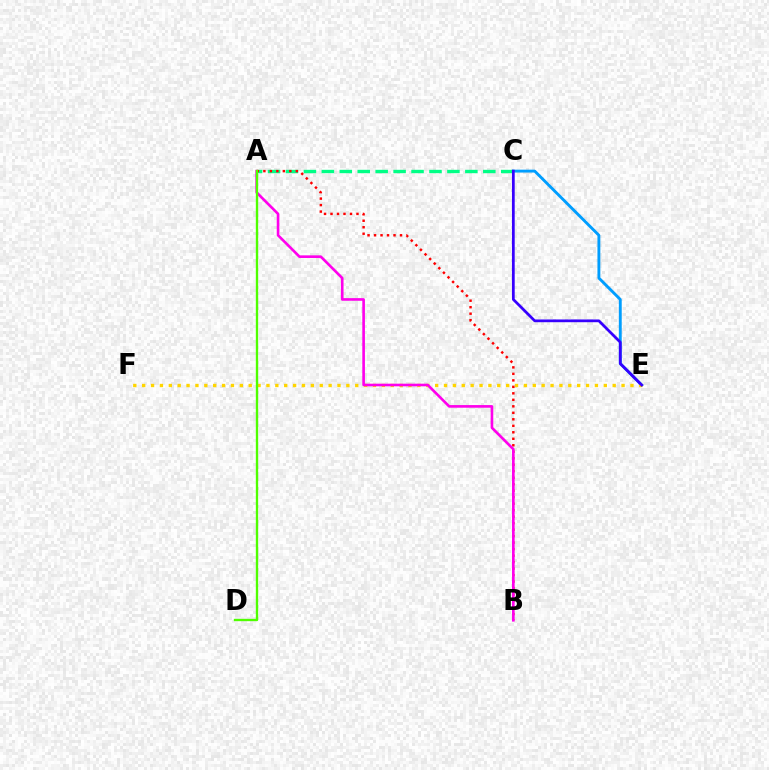{('A', 'C'): [{'color': '#00ff86', 'line_style': 'dashed', 'thickness': 2.44}], ('A', 'B'): [{'color': '#ff0000', 'line_style': 'dotted', 'thickness': 1.76}, {'color': '#ff00ed', 'line_style': 'solid', 'thickness': 1.9}], ('C', 'E'): [{'color': '#009eff', 'line_style': 'solid', 'thickness': 2.08}, {'color': '#3700ff', 'line_style': 'solid', 'thickness': 1.98}], ('E', 'F'): [{'color': '#ffd500', 'line_style': 'dotted', 'thickness': 2.41}], ('A', 'D'): [{'color': '#4fff00', 'line_style': 'solid', 'thickness': 1.7}]}